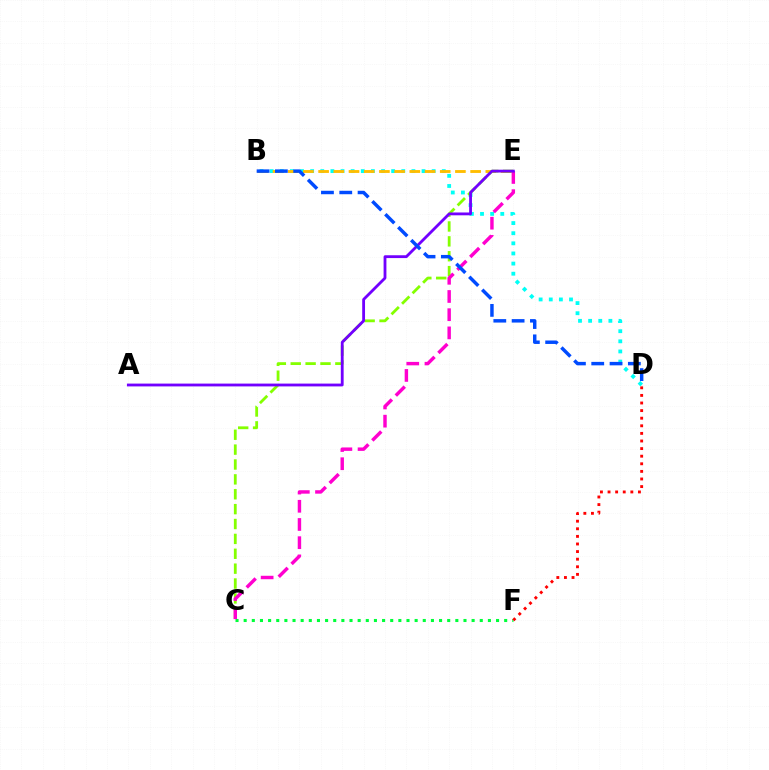{('B', 'D'): [{'color': '#00fff6', 'line_style': 'dotted', 'thickness': 2.75}, {'color': '#004bff', 'line_style': 'dashed', 'thickness': 2.49}], ('B', 'E'): [{'color': '#ffbd00', 'line_style': 'dashed', 'thickness': 2.07}], ('C', 'E'): [{'color': '#84ff00', 'line_style': 'dashed', 'thickness': 2.02}, {'color': '#ff00cf', 'line_style': 'dashed', 'thickness': 2.47}], ('C', 'F'): [{'color': '#00ff39', 'line_style': 'dotted', 'thickness': 2.21}], ('D', 'F'): [{'color': '#ff0000', 'line_style': 'dotted', 'thickness': 2.06}], ('A', 'E'): [{'color': '#7200ff', 'line_style': 'solid', 'thickness': 2.03}]}